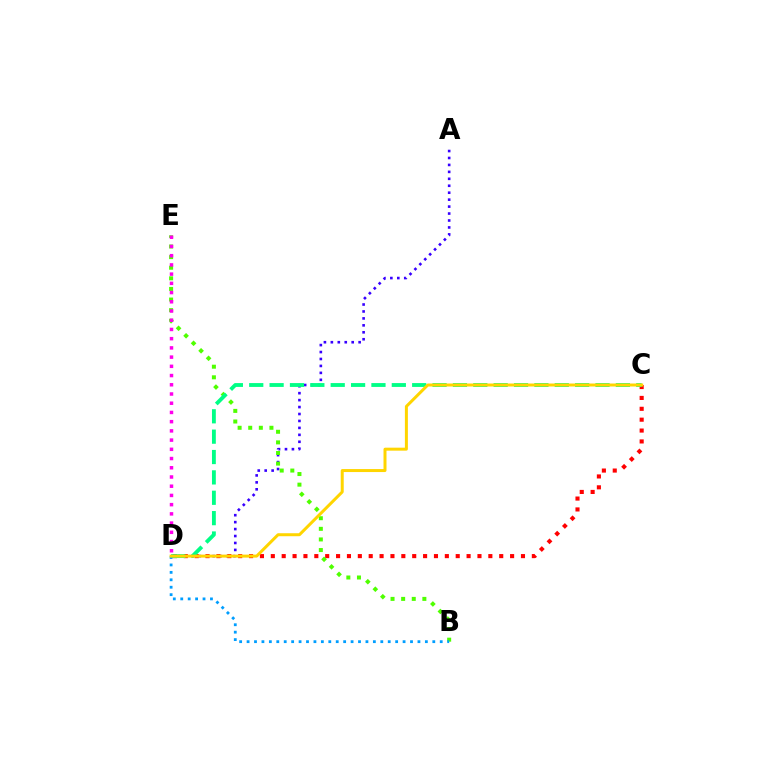{('A', 'D'): [{'color': '#3700ff', 'line_style': 'dotted', 'thickness': 1.89}], ('C', 'D'): [{'color': '#ff0000', 'line_style': 'dotted', 'thickness': 2.96}, {'color': '#00ff86', 'line_style': 'dashed', 'thickness': 2.77}, {'color': '#ffd500', 'line_style': 'solid', 'thickness': 2.16}], ('B', 'E'): [{'color': '#4fff00', 'line_style': 'dotted', 'thickness': 2.88}], ('B', 'D'): [{'color': '#009eff', 'line_style': 'dotted', 'thickness': 2.02}], ('D', 'E'): [{'color': '#ff00ed', 'line_style': 'dotted', 'thickness': 2.51}]}